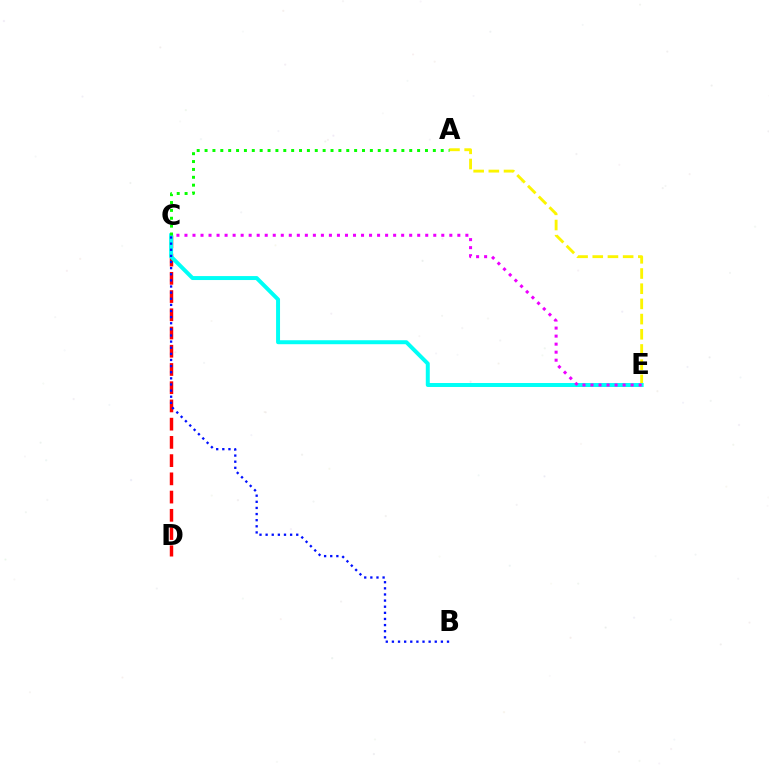{('A', 'E'): [{'color': '#fcf500', 'line_style': 'dashed', 'thickness': 2.06}], ('C', 'D'): [{'color': '#ff0000', 'line_style': 'dashed', 'thickness': 2.48}], ('C', 'E'): [{'color': '#00fff6', 'line_style': 'solid', 'thickness': 2.86}, {'color': '#ee00ff', 'line_style': 'dotted', 'thickness': 2.18}], ('A', 'C'): [{'color': '#08ff00', 'line_style': 'dotted', 'thickness': 2.14}], ('B', 'C'): [{'color': '#0010ff', 'line_style': 'dotted', 'thickness': 1.66}]}